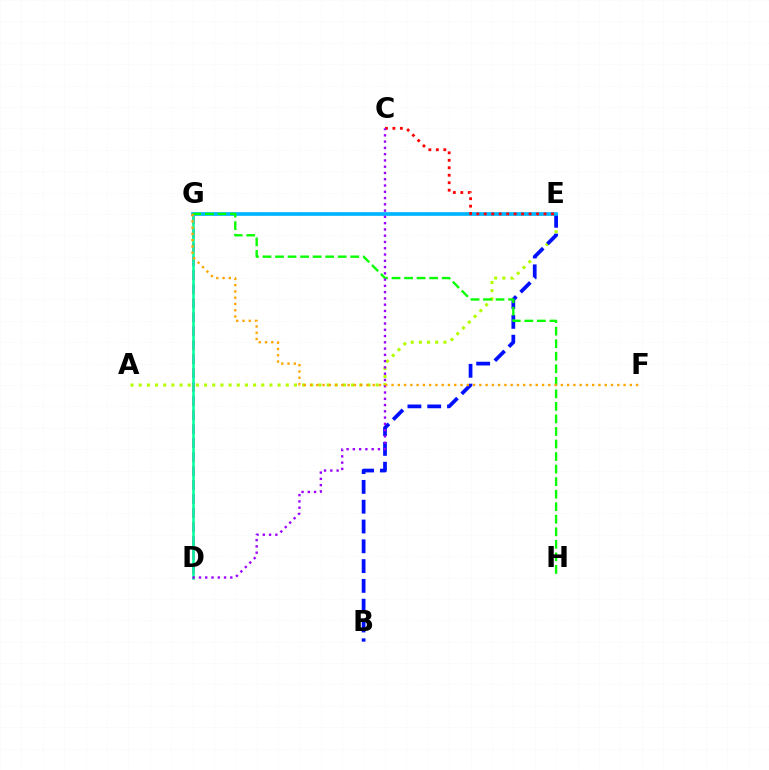{('A', 'E'): [{'color': '#b3ff00', 'line_style': 'dotted', 'thickness': 2.22}], ('D', 'G'): [{'color': '#ff00bd', 'line_style': 'dashed', 'thickness': 1.9}, {'color': '#00ff9d', 'line_style': 'solid', 'thickness': 1.84}], ('B', 'E'): [{'color': '#0010ff', 'line_style': 'dashed', 'thickness': 2.69}], ('E', 'G'): [{'color': '#00b5ff', 'line_style': 'solid', 'thickness': 2.66}], ('G', 'H'): [{'color': '#08ff00', 'line_style': 'dashed', 'thickness': 1.7}], ('C', 'E'): [{'color': '#ff0000', 'line_style': 'dotted', 'thickness': 2.03}], ('C', 'D'): [{'color': '#9b00ff', 'line_style': 'dotted', 'thickness': 1.7}], ('F', 'G'): [{'color': '#ffa500', 'line_style': 'dotted', 'thickness': 1.7}]}